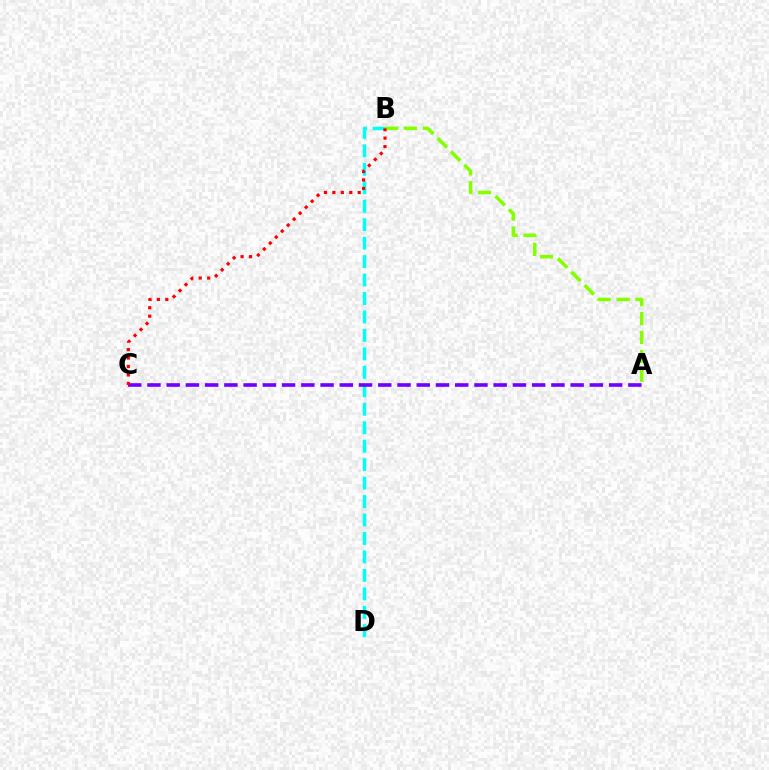{('B', 'D'): [{'color': '#00fff6', 'line_style': 'dashed', 'thickness': 2.51}], ('A', 'B'): [{'color': '#84ff00', 'line_style': 'dashed', 'thickness': 2.57}], ('A', 'C'): [{'color': '#7200ff', 'line_style': 'dashed', 'thickness': 2.61}], ('B', 'C'): [{'color': '#ff0000', 'line_style': 'dotted', 'thickness': 2.3}]}